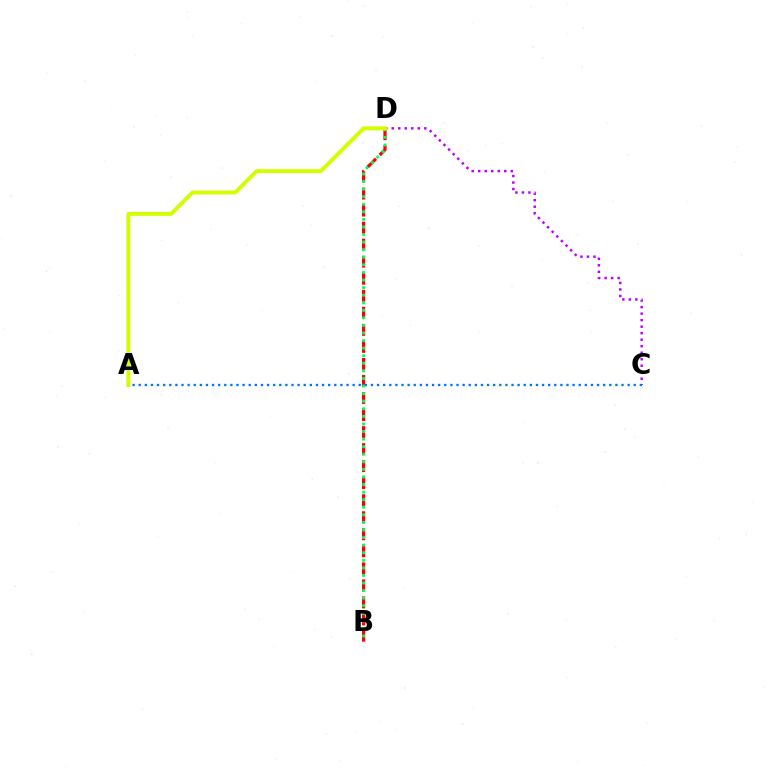{('C', 'D'): [{'color': '#b900ff', 'line_style': 'dotted', 'thickness': 1.77}], ('B', 'D'): [{'color': '#ff0000', 'line_style': 'dashed', 'thickness': 2.31}, {'color': '#00ff5c', 'line_style': 'dotted', 'thickness': 2.06}], ('A', 'C'): [{'color': '#0074ff', 'line_style': 'dotted', 'thickness': 1.66}], ('A', 'D'): [{'color': '#d1ff00', 'line_style': 'solid', 'thickness': 2.81}]}